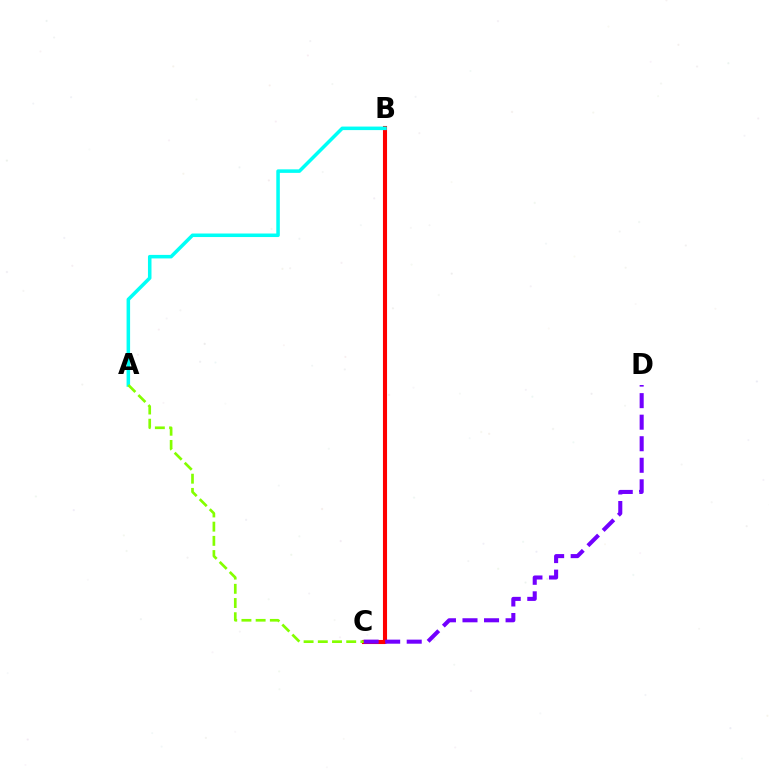{('B', 'C'): [{'color': '#ff0000', 'line_style': 'solid', 'thickness': 2.94}], ('A', 'B'): [{'color': '#00fff6', 'line_style': 'solid', 'thickness': 2.54}], ('C', 'D'): [{'color': '#7200ff', 'line_style': 'dashed', 'thickness': 2.93}], ('A', 'C'): [{'color': '#84ff00', 'line_style': 'dashed', 'thickness': 1.93}]}